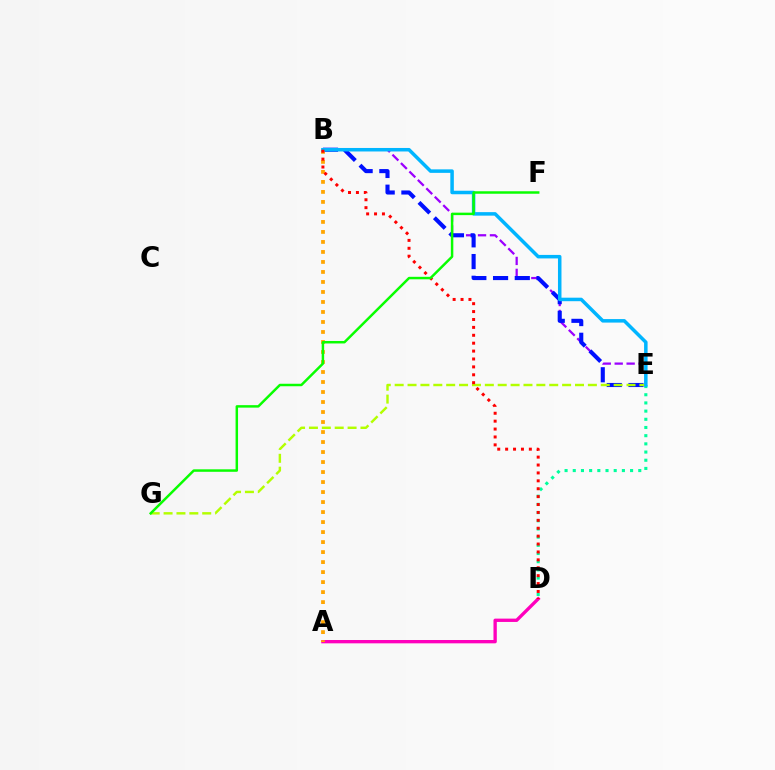{('D', 'E'): [{'color': '#00ff9d', 'line_style': 'dotted', 'thickness': 2.22}], ('B', 'E'): [{'color': '#9b00ff', 'line_style': 'dashed', 'thickness': 1.62}, {'color': '#0010ff', 'line_style': 'dashed', 'thickness': 2.95}, {'color': '#00b5ff', 'line_style': 'solid', 'thickness': 2.53}], ('A', 'D'): [{'color': '#ff00bd', 'line_style': 'solid', 'thickness': 2.4}], ('A', 'B'): [{'color': '#ffa500', 'line_style': 'dotted', 'thickness': 2.72}], ('E', 'G'): [{'color': '#b3ff00', 'line_style': 'dashed', 'thickness': 1.75}], ('B', 'D'): [{'color': '#ff0000', 'line_style': 'dotted', 'thickness': 2.15}], ('F', 'G'): [{'color': '#08ff00', 'line_style': 'solid', 'thickness': 1.78}]}